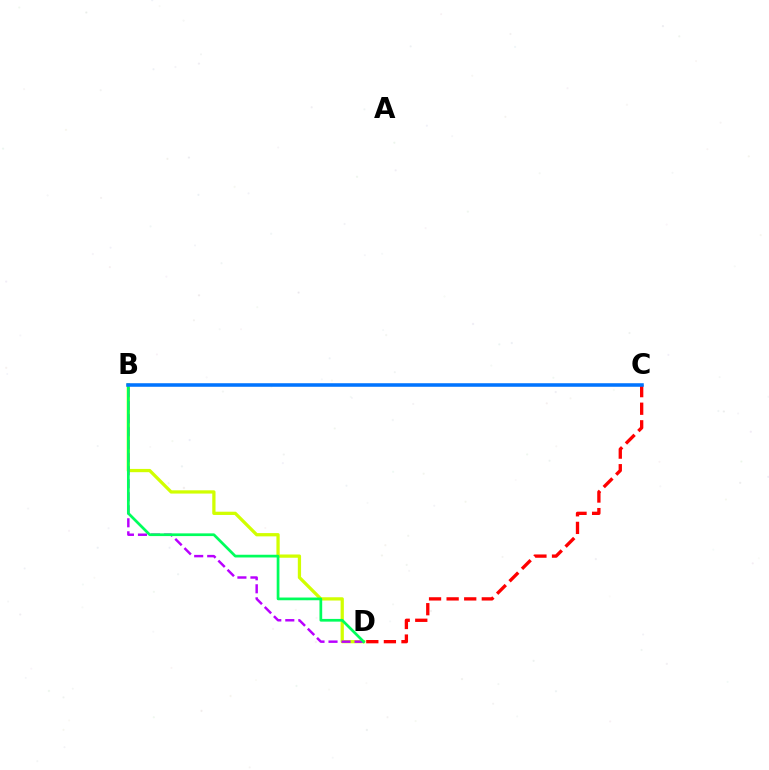{('B', 'D'): [{'color': '#d1ff00', 'line_style': 'solid', 'thickness': 2.35}, {'color': '#b900ff', 'line_style': 'dashed', 'thickness': 1.77}, {'color': '#00ff5c', 'line_style': 'solid', 'thickness': 1.96}], ('C', 'D'): [{'color': '#ff0000', 'line_style': 'dashed', 'thickness': 2.39}], ('B', 'C'): [{'color': '#0074ff', 'line_style': 'solid', 'thickness': 2.55}]}